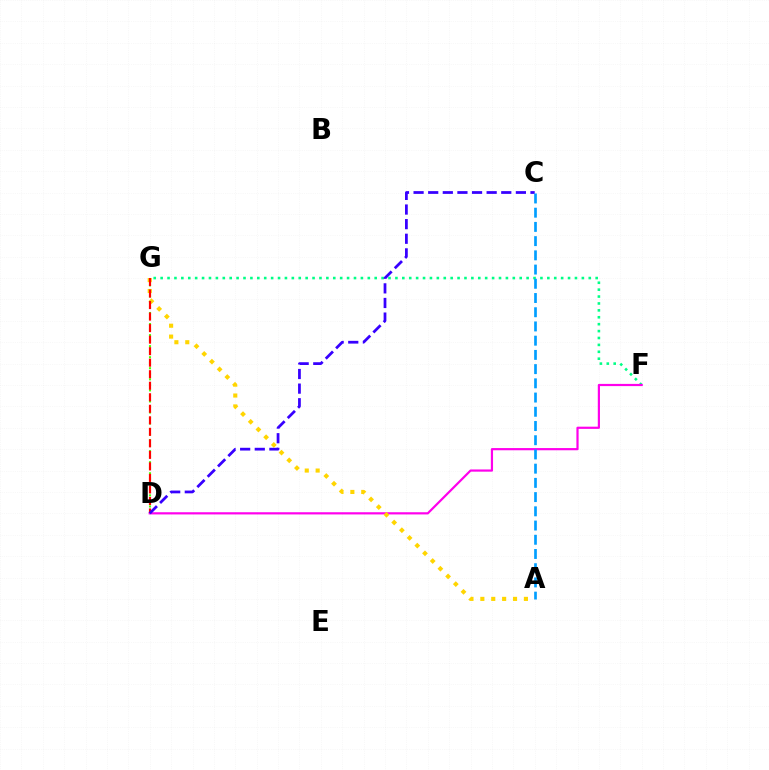{('F', 'G'): [{'color': '#00ff86', 'line_style': 'dotted', 'thickness': 1.88}], ('D', 'F'): [{'color': '#ff00ed', 'line_style': 'solid', 'thickness': 1.58}], ('A', 'G'): [{'color': '#ffd500', 'line_style': 'dotted', 'thickness': 2.96}], ('D', 'G'): [{'color': '#4fff00', 'line_style': 'dotted', 'thickness': 1.5}, {'color': '#ff0000', 'line_style': 'dashed', 'thickness': 1.57}], ('C', 'D'): [{'color': '#3700ff', 'line_style': 'dashed', 'thickness': 1.99}], ('A', 'C'): [{'color': '#009eff', 'line_style': 'dashed', 'thickness': 1.93}]}